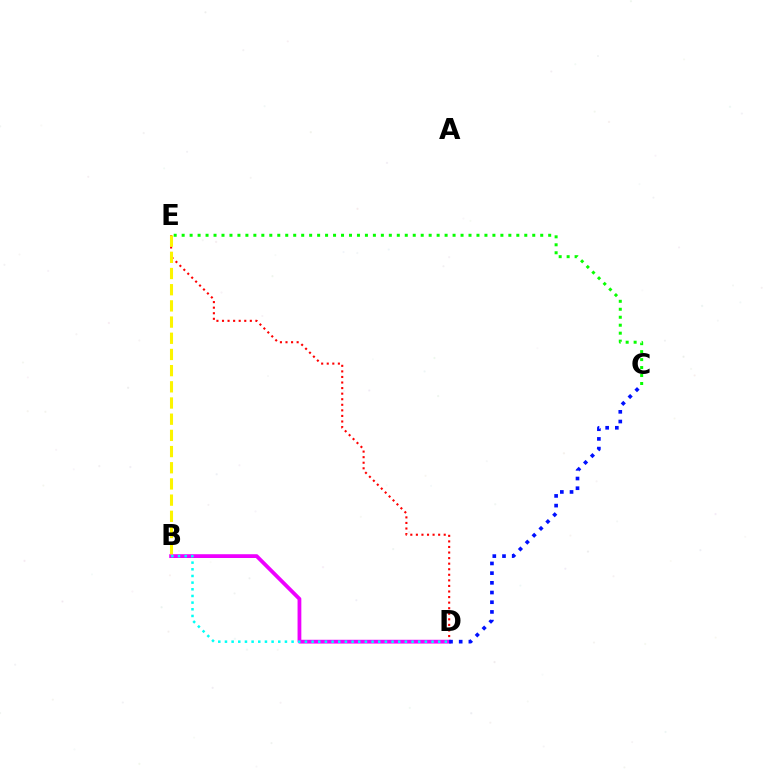{('D', 'E'): [{'color': '#ff0000', 'line_style': 'dotted', 'thickness': 1.51}], ('B', 'D'): [{'color': '#ee00ff', 'line_style': 'solid', 'thickness': 2.73}, {'color': '#00fff6', 'line_style': 'dotted', 'thickness': 1.81}], ('C', 'E'): [{'color': '#08ff00', 'line_style': 'dotted', 'thickness': 2.16}], ('C', 'D'): [{'color': '#0010ff', 'line_style': 'dotted', 'thickness': 2.63}], ('B', 'E'): [{'color': '#fcf500', 'line_style': 'dashed', 'thickness': 2.2}]}